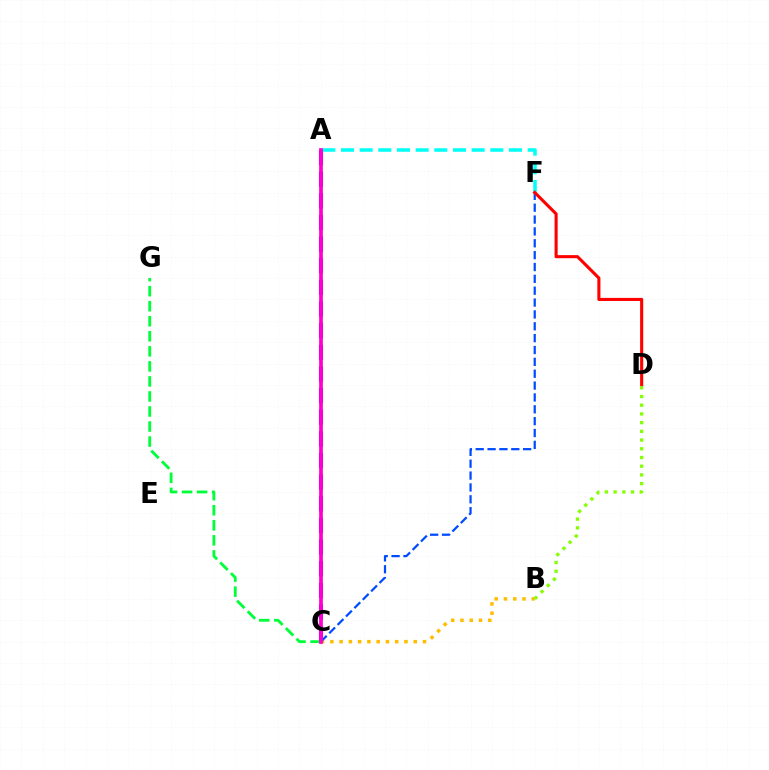{('B', 'C'): [{'color': '#ffbd00', 'line_style': 'dotted', 'thickness': 2.52}], ('C', 'G'): [{'color': '#00ff39', 'line_style': 'dashed', 'thickness': 2.04}], ('A', 'C'): [{'color': '#7200ff', 'line_style': 'dashed', 'thickness': 2.94}, {'color': '#ff00cf', 'line_style': 'solid', 'thickness': 2.67}], ('C', 'F'): [{'color': '#004bff', 'line_style': 'dashed', 'thickness': 1.61}], ('A', 'F'): [{'color': '#00fff6', 'line_style': 'dashed', 'thickness': 2.54}], ('D', 'F'): [{'color': '#ff0000', 'line_style': 'solid', 'thickness': 2.22}], ('B', 'D'): [{'color': '#84ff00', 'line_style': 'dotted', 'thickness': 2.37}]}